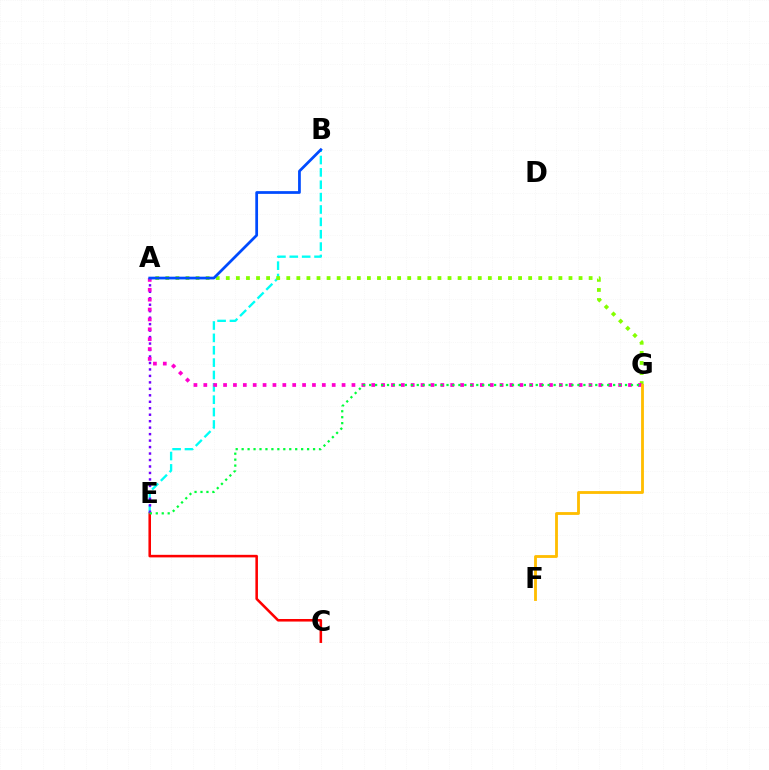{('C', 'E'): [{'color': '#ff0000', 'line_style': 'solid', 'thickness': 1.84}], ('B', 'E'): [{'color': '#00fff6', 'line_style': 'dashed', 'thickness': 1.68}], ('A', 'G'): [{'color': '#84ff00', 'line_style': 'dotted', 'thickness': 2.74}, {'color': '#ff00cf', 'line_style': 'dotted', 'thickness': 2.68}], ('A', 'E'): [{'color': '#7200ff', 'line_style': 'dotted', 'thickness': 1.76}], ('F', 'G'): [{'color': '#ffbd00', 'line_style': 'solid', 'thickness': 2.04}], ('A', 'B'): [{'color': '#004bff', 'line_style': 'solid', 'thickness': 1.98}], ('E', 'G'): [{'color': '#00ff39', 'line_style': 'dotted', 'thickness': 1.62}]}